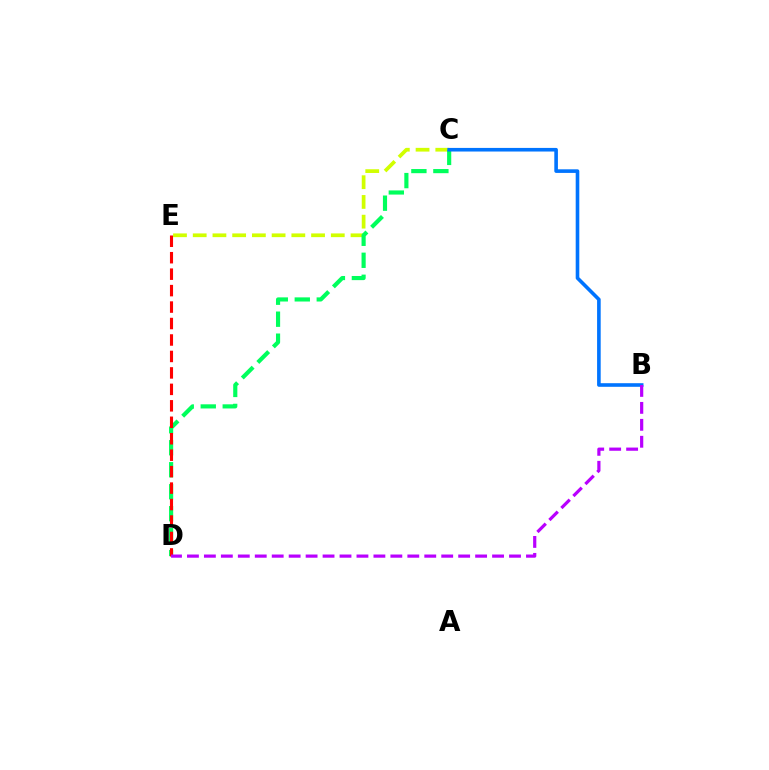{('C', 'E'): [{'color': '#d1ff00', 'line_style': 'dashed', 'thickness': 2.68}], ('C', 'D'): [{'color': '#00ff5c', 'line_style': 'dashed', 'thickness': 2.99}], ('B', 'C'): [{'color': '#0074ff', 'line_style': 'solid', 'thickness': 2.6}], ('D', 'E'): [{'color': '#ff0000', 'line_style': 'dashed', 'thickness': 2.24}], ('B', 'D'): [{'color': '#b900ff', 'line_style': 'dashed', 'thickness': 2.3}]}